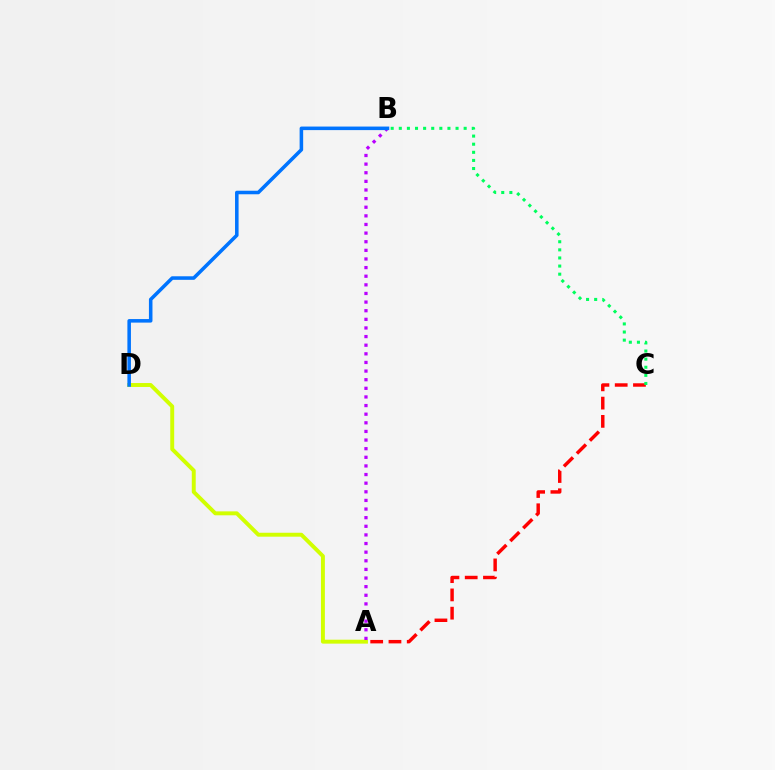{('A', 'D'): [{'color': '#d1ff00', 'line_style': 'solid', 'thickness': 2.83}], ('A', 'C'): [{'color': '#ff0000', 'line_style': 'dashed', 'thickness': 2.48}], ('B', 'C'): [{'color': '#00ff5c', 'line_style': 'dotted', 'thickness': 2.2}], ('A', 'B'): [{'color': '#b900ff', 'line_style': 'dotted', 'thickness': 2.34}], ('B', 'D'): [{'color': '#0074ff', 'line_style': 'solid', 'thickness': 2.55}]}